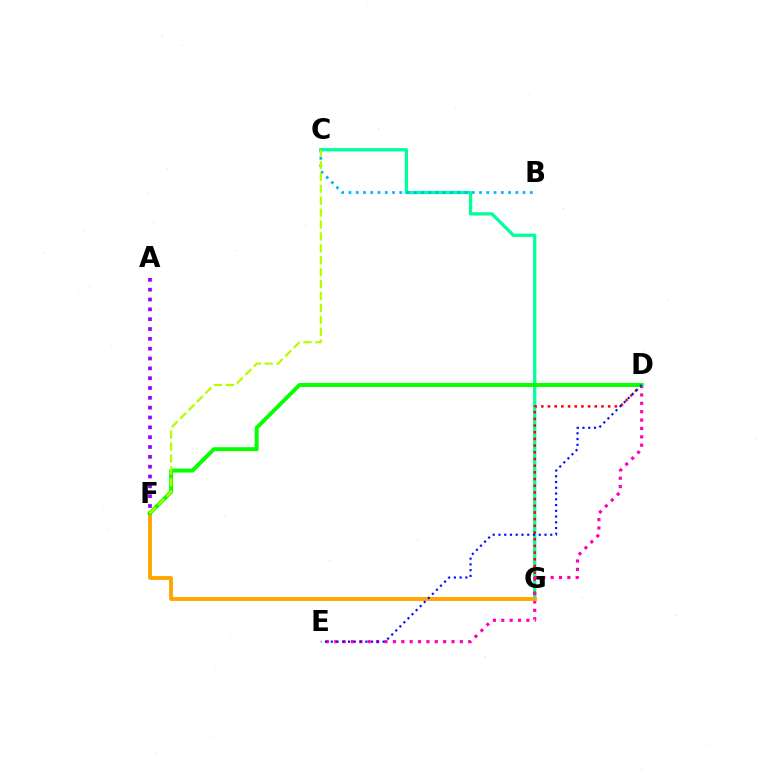{('C', 'G'): [{'color': '#00ff9d', 'line_style': 'solid', 'thickness': 2.36}], ('D', 'G'): [{'color': '#ff0000', 'line_style': 'dotted', 'thickness': 1.82}], ('D', 'E'): [{'color': '#ff00bd', 'line_style': 'dotted', 'thickness': 2.28}, {'color': '#0010ff', 'line_style': 'dotted', 'thickness': 1.56}], ('F', 'G'): [{'color': '#ffa500', 'line_style': 'solid', 'thickness': 2.8}], ('D', 'F'): [{'color': '#08ff00', 'line_style': 'solid', 'thickness': 2.85}], ('B', 'C'): [{'color': '#00b5ff', 'line_style': 'dotted', 'thickness': 1.97}], ('A', 'F'): [{'color': '#9b00ff', 'line_style': 'dotted', 'thickness': 2.67}], ('C', 'F'): [{'color': '#b3ff00', 'line_style': 'dashed', 'thickness': 1.62}]}